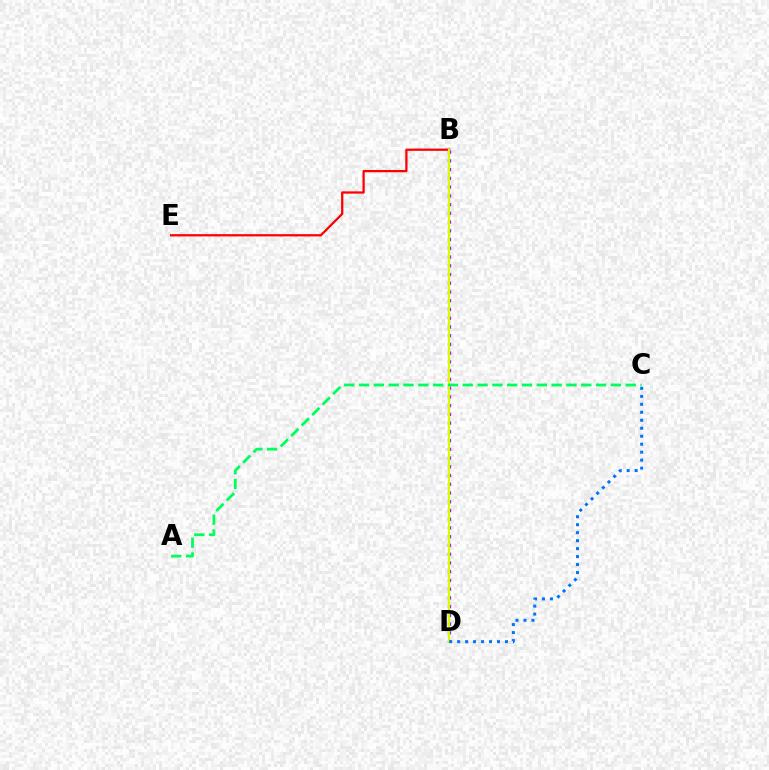{('B', 'E'): [{'color': '#ff0000', 'line_style': 'solid', 'thickness': 1.62}], ('B', 'D'): [{'color': '#b900ff', 'line_style': 'dotted', 'thickness': 2.37}, {'color': '#d1ff00', 'line_style': 'solid', 'thickness': 1.58}], ('A', 'C'): [{'color': '#00ff5c', 'line_style': 'dashed', 'thickness': 2.01}], ('C', 'D'): [{'color': '#0074ff', 'line_style': 'dotted', 'thickness': 2.17}]}